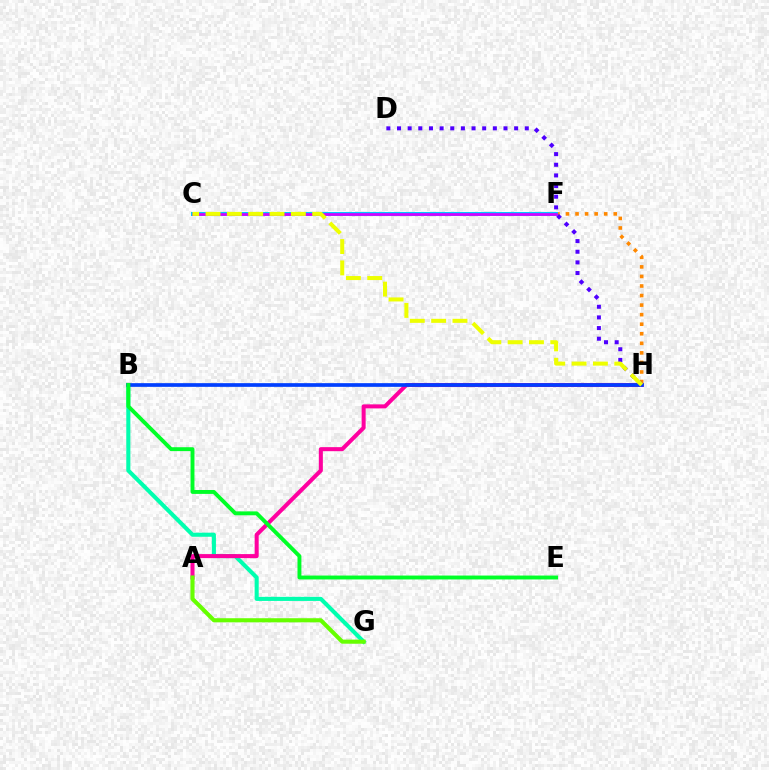{('B', 'G'): [{'color': '#00ffaf', 'line_style': 'solid', 'thickness': 2.94}], ('A', 'H'): [{'color': '#ff00a0', 'line_style': 'solid', 'thickness': 2.91}], ('C', 'F'): [{'color': '#ff0000', 'line_style': 'dotted', 'thickness': 1.51}, {'color': '#00c7ff', 'line_style': 'solid', 'thickness': 2.91}, {'color': '#d600ff', 'line_style': 'solid', 'thickness': 1.94}], ('F', 'H'): [{'color': '#ff8800', 'line_style': 'dotted', 'thickness': 2.6}], ('D', 'H'): [{'color': '#4f00ff', 'line_style': 'dotted', 'thickness': 2.89}], ('B', 'H'): [{'color': '#003fff', 'line_style': 'solid', 'thickness': 2.65}], ('B', 'E'): [{'color': '#00ff27', 'line_style': 'solid', 'thickness': 2.81}], ('A', 'G'): [{'color': '#66ff00', 'line_style': 'solid', 'thickness': 2.95}], ('C', 'H'): [{'color': '#eeff00', 'line_style': 'dashed', 'thickness': 2.9}]}